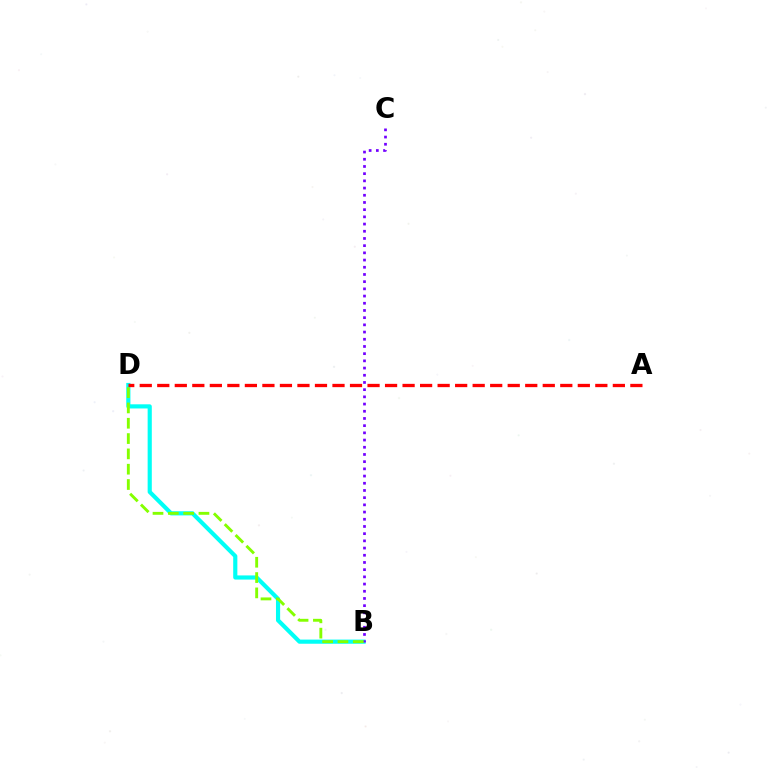{('B', 'D'): [{'color': '#00fff6', 'line_style': 'solid', 'thickness': 2.99}, {'color': '#84ff00', 'line_style': 'dashed', 'thickness': 2.08}], ('A', 'D'): [{'color': '#ff0000', 'line_style': 'dashed', 'thickness': 2.38}], ('B', 'C'): [{'color': '#7200ff', 'line_style': 'dotted', 'thickness': 1.96}]}